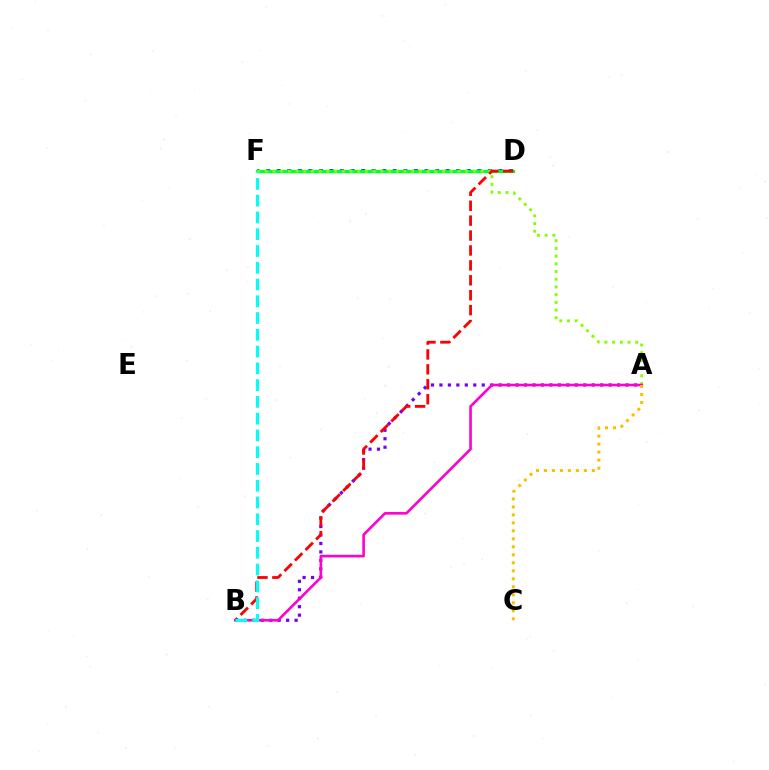{('D', 'F'): [{'color': '#004bff', 'line_style': 'dotted', 'thickness': 2.87}, {'color': '#00ff39', 'line_style': 'solid', 'thickness': 2.38}], ('A', 'B'): [{'color': '#7200ff', 'line_style': 'dotted', 'thickness': 2.3}, {'color': '#ff00cf', 'line_style': 'solid', 'thickness': 1.88}], ('A', 'F'): [{'color': '#84ff00', 'line_style': 'dotted', 'thickness': 2.09}], ('B', 'D'): [{'color': '#ff0000', 'line_style': 'dashed', 'thickness': 2.03}], ('A', 'C'): [{'color': '#ffbd00', 'line_style': 'dotted', 'thickness': 2.17}], ('B', 'F'): [{'color': '#00fff6', 'line_style': 'dashed', 'thickness': 2.28}]}